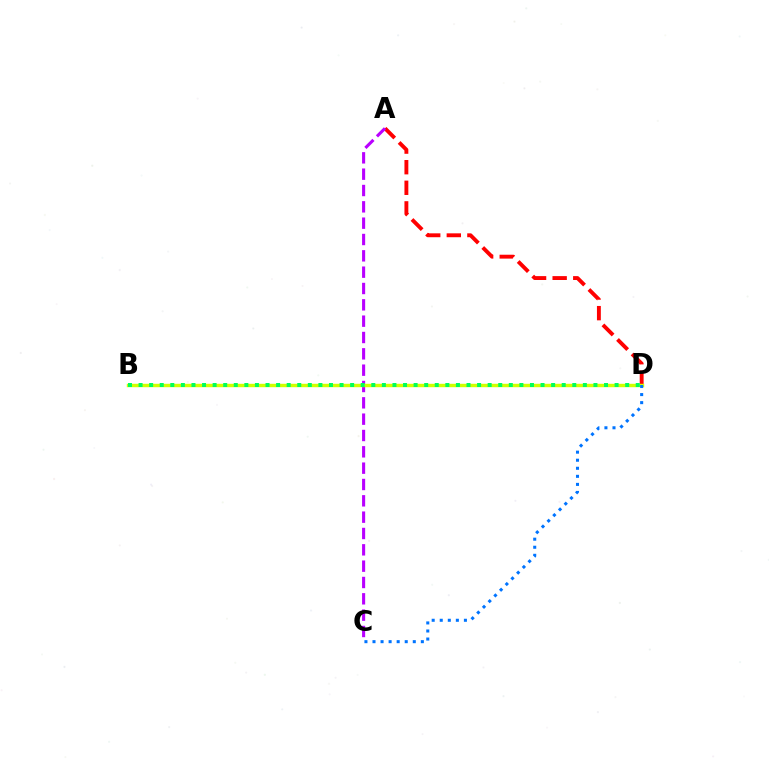{('A', 'D'): [{'color': '#ff0000', 'line_style': 'dashed', 'thickness': 2.8}], ('A', 'C'): [{'color': '#b900ff', 'line_style': 'dashed', 'thickness': 2.22}], ('B', 'D'): [{'color': '#d1ff00', 'line_style': 'solid', 'thickness': 2.47}, {'color': '#00ff5c', 'line_style': 'dotted', 'thickness': 2.87}], ('C', 'D'): [{'color': '#0074ff', 'line_style': 'dotted', 'thickness': 2.19}]}